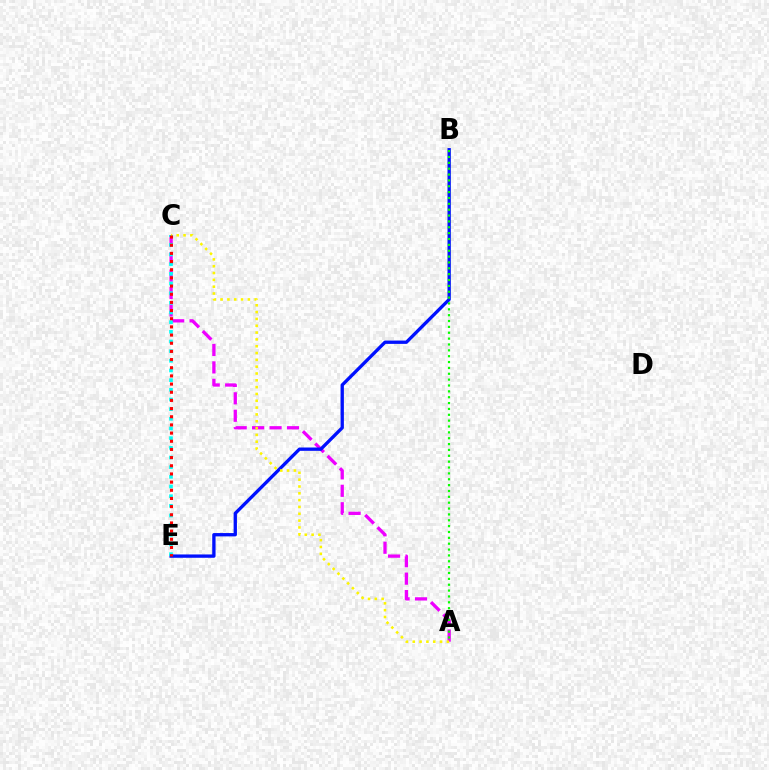{('A', 'C'): [{'color': '#ee00ff', 'line_style': 'dashed', 'thickness': 2.37}, {'color': '#fcf500', 'line_style': 'dotted', 'thickness': 1.85}], ('B', 'E'): [{'color': '#0010ff', 'line_style': 'solid', 'thickness': 2.39}], ('A', 'B'): [{'color': '#08ff00', 'line_style': 'dotted', 'thickness': 1.59}], ('C', 'E'): [{'color': '#00fff6', 'line_style': 'dotted', 'thickness': 2.63}, {'color': '#ff0000', 'line_style': 'dotted', 'thickness': 2.22}]}